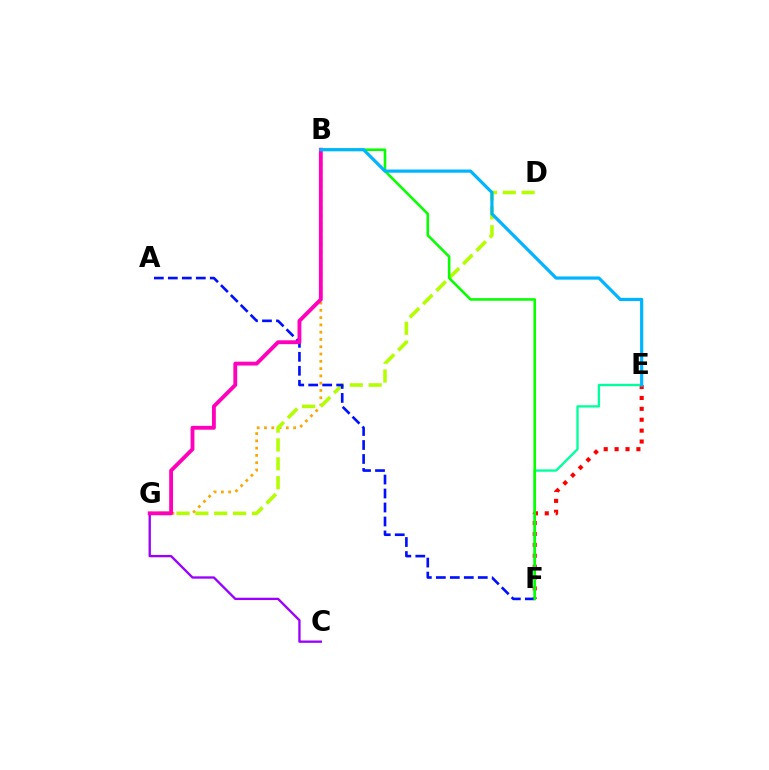{('B', 'G'): [{'color': '#ffa500', 'line_style': 'dotted', 'thickness': 1.98}, {'color': '#ff00bd', 'line_style': 'solid', 'thickness': 2.78}], ('D', 'G'): [{'color': '#b3ff00', 'line_style': 'dashed', 'thickness': 2.56}], ('E', 'F'): [{'color': '#ff0000', 'line_style': 'dotted', 'thickness': 2.96}, {'color': '#00ff9d', 'line_style': 'solid', 'thickness': 1.68}], ('C', 'G'): [{'color': '#9b00ff', 'line_style': 'solid', 'thickness': 1.67}], ('A', 'F'): [{'color': '#0010ff', 'line_style': 'dashed', 'thickness': 1.9}], ('B', 'F'): [{'color': '#08ff00', 'line_style': 'solid', 'thickness': 1.86}], ('B', 'E'): [{'color': '#00b5ff', 'line_style': 'solid', 'thickness': 2.3}]}